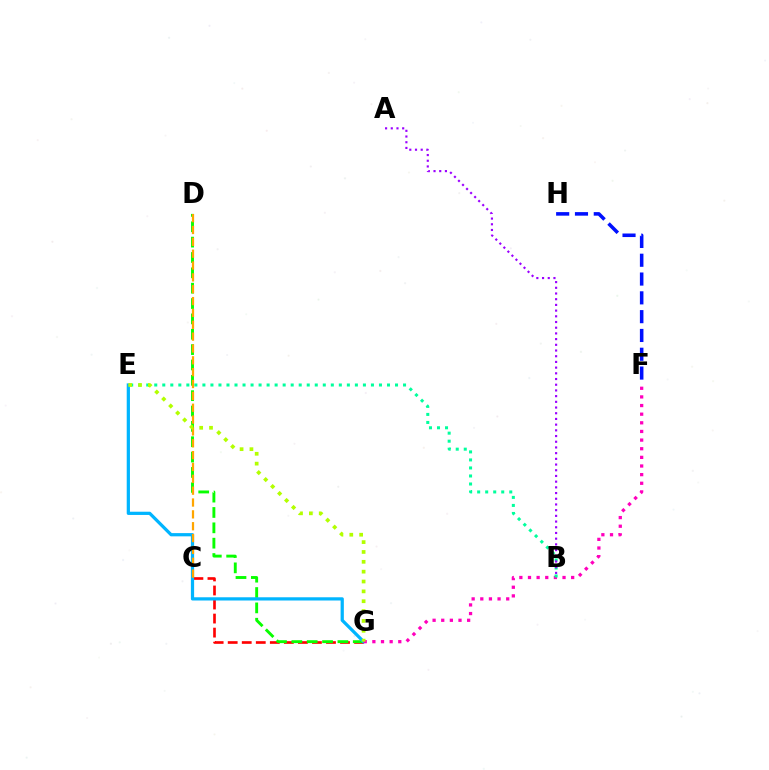{('C', 'G'): [{'color': '#ff0000', 'line_style': 'dashed', 'thickness': 1.91}], ('D', 'G'): [{'color': '#08ff00', 'line_style': 'dashed', 'thickness': 2.09}], ('E', 'G'): [{'color': '#00b5ff', 'line_style': 'solid', 'thickness': 2.33}, {'color': '#b3ff00', 'line_style': 'dotted', 'thickness': 2.68}], ('C', 'D'): [{'color': '#ffa500', 'line_style': 'dashed', 'thickness': 1.61}], ('F', 'G'): [{'color': '#ff00bd', 'line_style': 'dotted', 'thickness': 2.35}], ('B', 'E'): [{'color': '#00ff9d', 'line_style': 'dotted', 'thickness': 2.18}], ('F', 'H'): [{'color': '#0010ff', 'line_style': 'dashed', 'thickness': 2.55}], ('A', 'B'): [{'color': '#9b00ff', 'line_style': 'dotted', 'thickness': 1.55}]}